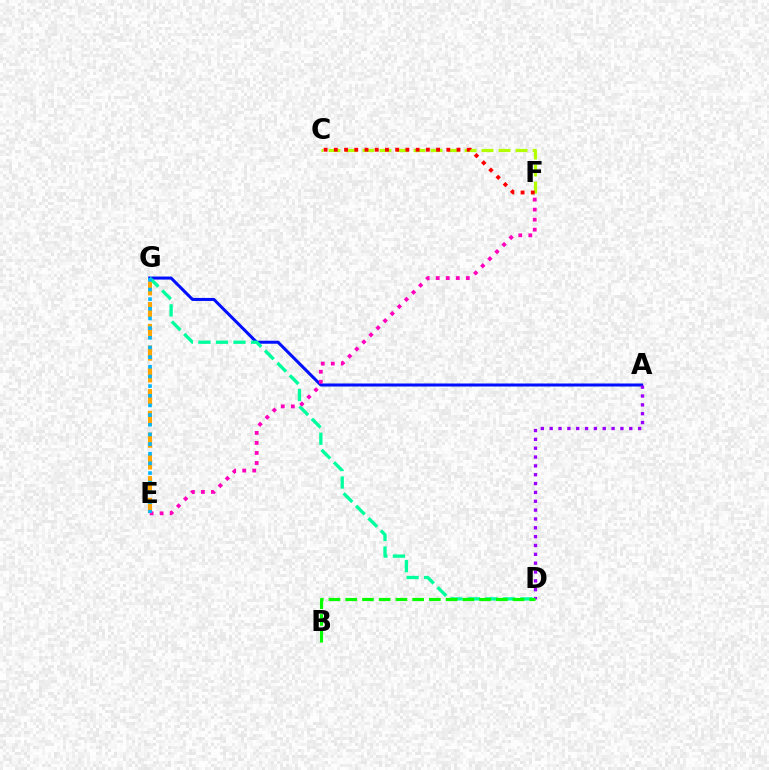{('A', 'G'): [{'color': '#0010ff', 'line_style': 'solid', 'thickness': 2.18}], ('A', 'D'): [{'color': '#9b00ff', 'line_style': 'dotted', 'thickness': 2.4}], ('C', 'F'): [{'color': '#b3ff00', 'line_style': 'dashed', 'thickness': 2.31}, {'color': '#ff0000', 'line_style': 'dotted', 'thickness': 2.78}], ('E', 'G'): [{'color': '#ffa500', 'line_style': 'dashed', 'thickness': 2.96}, {'color': '#00b5ff', 'line_style': 'dotted', 'thickness': 2.63}], ('D', 'G'): [{'color': '#00ff9d', 'line_style': 'dashed', 'thickness': 2.38}], ('E', 'F'): [{'color': '#ff00bd', 'line_style': 'dotted', 'thickness': 2.72}], ('B', 'D'): [{'color': '#08ff00', 'line_style': 'dashed', 'thickness': 2.27}]}